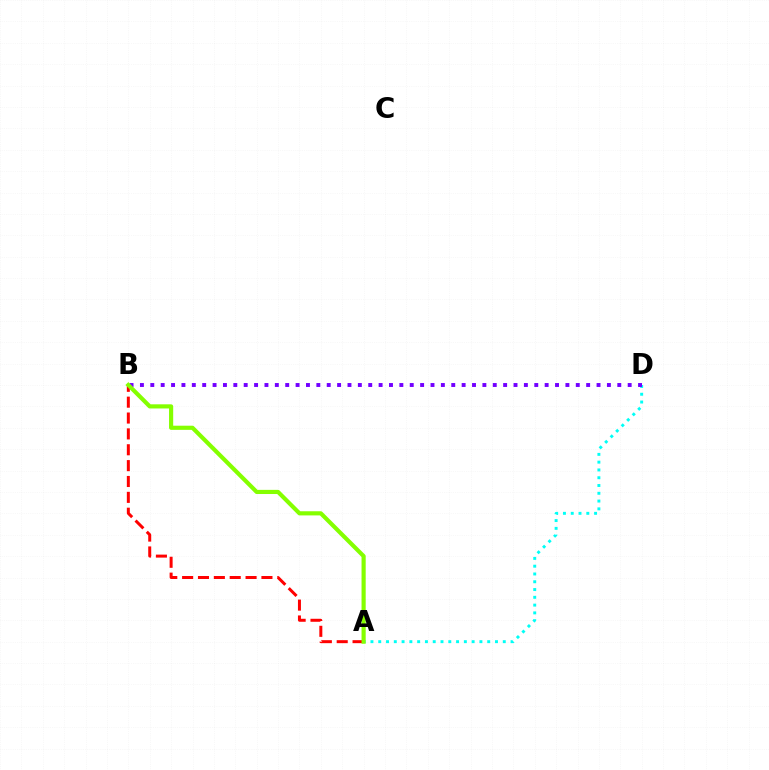{('A', 'D'): [{'color': '#00fff6', 'line_style': 'dotted', 'thickness': 2.11}], ('A', 'B'): [{'color': '#ff0000', 'line_style': 'dashed', 'thickness': 2.16}, {'color': '#84ff00', 'line_style': 'solid', 'thickness': 2.99}], ('B', 'D'): [{'color': '#7200ff', 'line_style': 'dotted', 'thickness': 2.82}]}